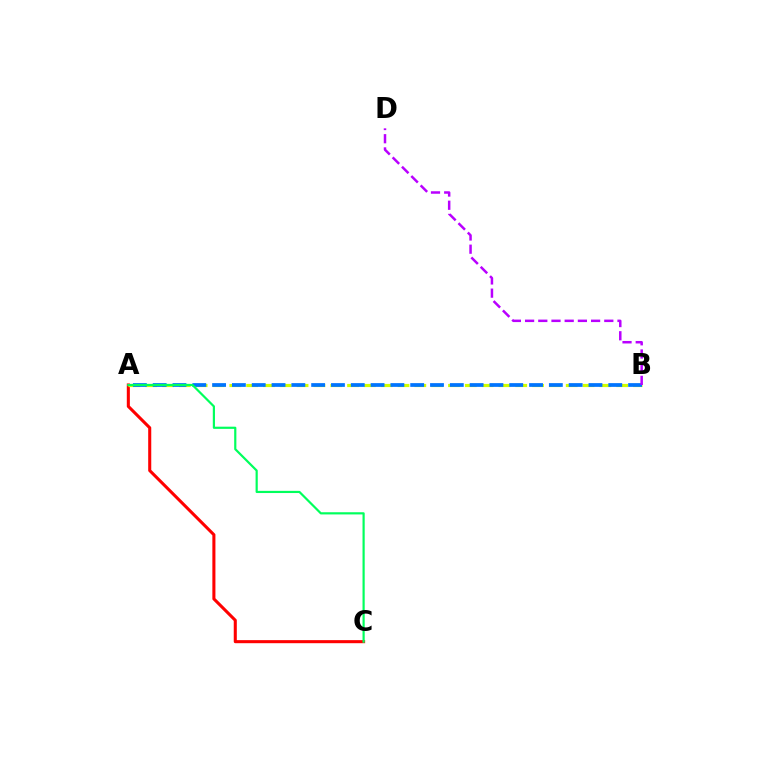{('A', 'C'): [{'color': '#ff0000', 'line_style': 'solid', 'thickness': 2.2}, {'color': '#00ff5c', 'line_style': 'solid', 'thickness': 1.57}], ('A', 'B'): [{'color': '#d1ff00', 'line_style': 'dashed', 'thickness': 2.29}, {'color': '#0074ff', 'line_style': 'dashed', 'thickness': 2.69}], ('B', 'D'): [{'color': '#b900ff', 'line_style': 'dashed', 'thickness': 1.79}]}